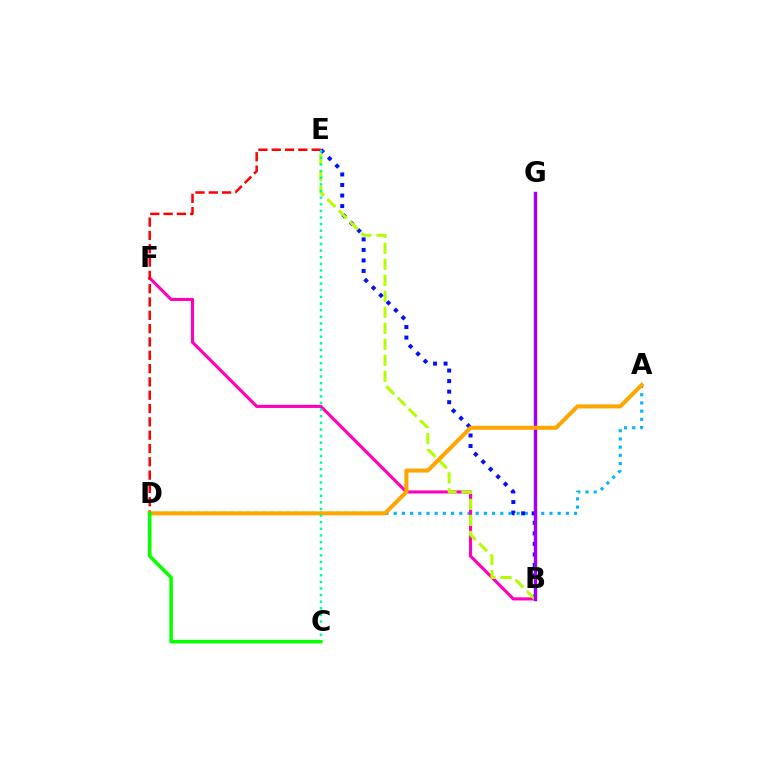{('A', 'D'): [{'color': '#00b5ff', 'line_style': 'dotted', 'thickness': 2.23}, {'color': '#ffa500', 'line_style': 'solid', 'thickness': 2.91}], ('B', 'E'): [{'color': '#0010ff', 'line_style': 'dotted', 'thickness': 2.86}, {'color': '#b3ff00', 'line_style': 'dashed', 'thickness': 2.17}], ('B', 'F'): [{'color': '#ff00bd', 'line_style': 'solid', 'thickness': 2.23}], ('D', 'E'): [{'color': '#ff0000', 'line_style': 'dashed', 'thickness': 1.81}], ('B', 'G'): [{'color': '#9b00ff', 'line_style': 'solid', 'thickness': 2.48}], ('C', 'E'): [{'color': '#00ff9d', 'line_style': 'dotted', 'thickness': 1.8}], ('C', 'D'): [{'color': '#08ff00', 'line_style': 'solid', 'thickness': 2.56}]}